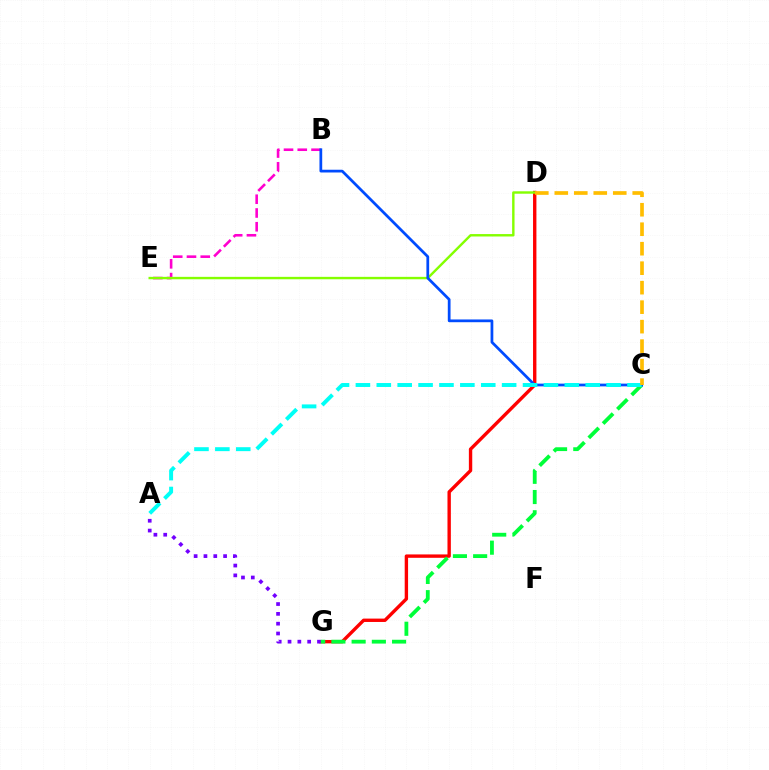{('D', 'G'): [{'color': '#ff0000', 'line_style': 'solid', 'thickness': 2.43}], ('A', 'G'): [{'color': '#7200ff', 'line_style': 'dotted', 'thickness': 2.67}], ('C', 'G'): [{'color': '#00ff39', 'line_style': 'dashed', 'thickness': 2.75}], ('B', 'E'): [{'color': '#ff00cf', 'line_style': 'dashed', 'thickness': 1.87}], ('D', 'E'): [{'color': '#84ff00', 'line_style': 'solid', 'thickness': 1.74}], ('B', 'C'): [{'color': '#004bff', 'line_style': 'solid', 'thickness': 1.98}], ('A', 'C'): [{'color': '#00fff6', 'line_style': 'dashed', 'thickness': 2.84}], ('C', 'D'): [{'color': '#ffbd00', 'line_style': 'dashed', 'thickness': 2.65}]}